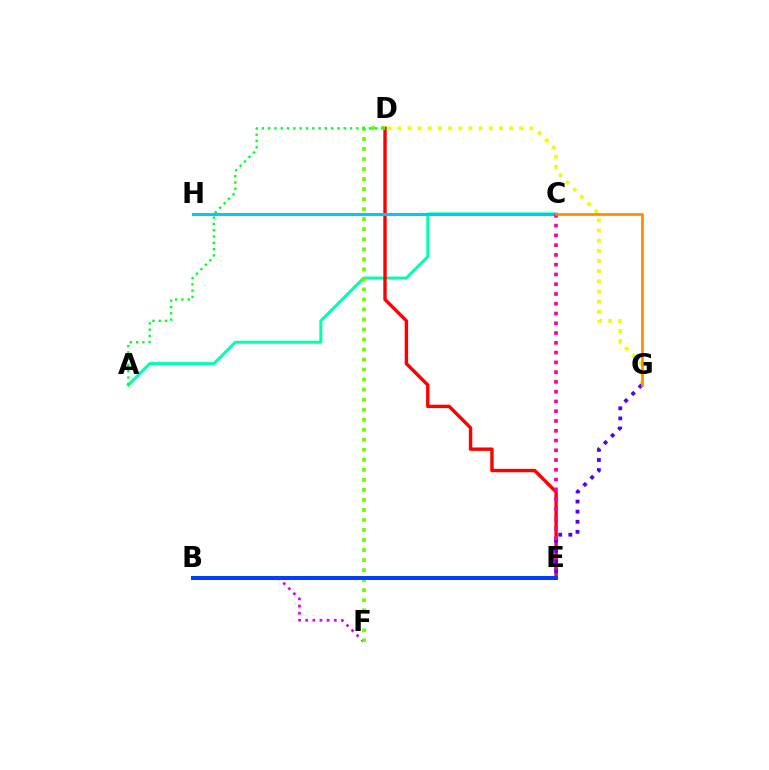{('D', 'G'): [{'color': '#eeff00', 'line_style': 'dotted', 'thickness': 2.76}], ('A', 'C'): [{'color': '#00ffaf', 'line_style': 'solid', 'thickness': 2.15}], ('D', 'E'): [{'color': '#ff0000', 'line_style': 'solid', 'thickness': 2.44}], ('C', 'H'): [{'color': '#00c7ff', 'line_style': 'solid', 'thickness': 2.14}], ('B', 'F'): [{'color': '#d600ff', 'line_style': 'dotted', 'thickness': 1.95}], ('E', 'G'): [{'color': '#4f00ff', 'line_style': 'dotted', 'thickness': 2.74}], ('C', 'E'): [{'color': '#ff00a0', 'line_style': 'dotted', 'thickness': 2.65}], ('C', 'G'): [{'color': '#ff8800', 'line_style': 'solid', 'thickness': 1.9}], ('D', 'F'): [{'color': '#66ff00', 'line_style': 'dotted', 'thickness': 2.72}], ('B', 'E'): [{'color': '#003fff', 'line_style': 'solid', 'thickness': 2.89}], ('A', 'D'): [{'color': '#00ff27', 'line_style': 'dotted', 'thickness': 1.71}]}